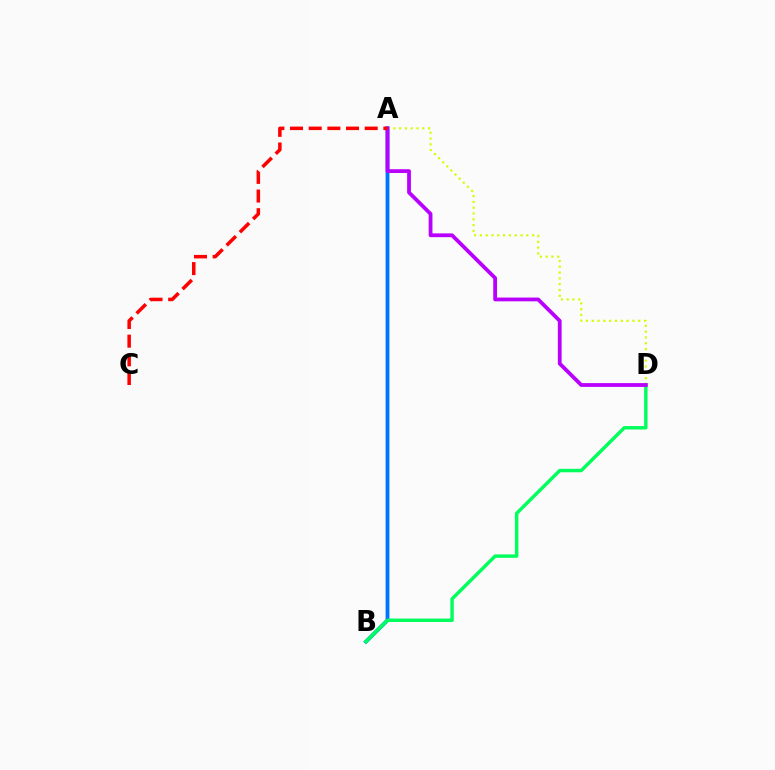{('A', 'B'): [{'color': '#0074ff', 'line_style': 'solid', 'thickness': 2.74}], ('A', 'D'): [{'color': '#d1ff00', 'line_style': 'dotted', 'thickness': 1.58}, {'color': '#b900ff', 'line_style': 'solid', 'thickness': 2.73}], ('B', 'D'): [{'color': '#00ff5c', 'line_style': 'solid', 'thickness': 2.47}], ('A', 'C'): [{'color': '#ff0000', 'line_style': 'dashed', 'thickness': 2.54}]}